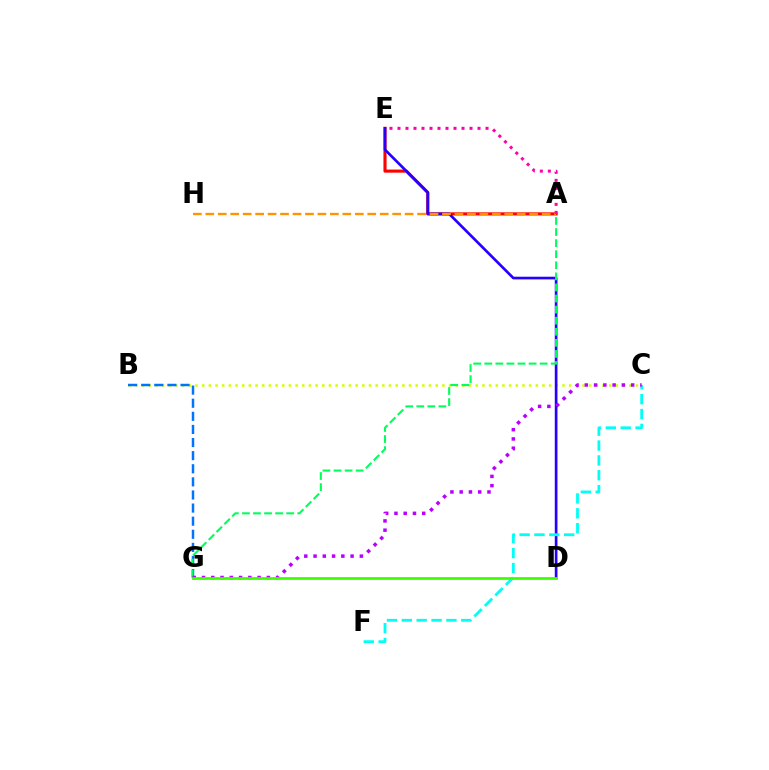{('B', 'C'): [{'color': '#d1ff00', 'line_style': 'dotted', 'thickness': 1.81}], ('A', 'E'): [{'color': '#ff0000', 'line_style': 'solid', 'thickness': 2.24}, {'color': '#ff00ac', 'line_style': 'dotted', 'thickness': 2.17}], ('D', 'E'): [{'color': '#2500ff', 'line_style': 'solid', 'thickness': 1.93}], ('A', 'H'): [{'color': '#ff9400', 'line_style': 'dashed', 'thickness': 1.69}], ('B', 'G'): [{'color': '#0074ff', 'line_style': 'dashed', 'thickness': 1.78}], ('A', 'G'): [{'color': '#00ff5c', 'line_style': 'dashed', 'thickness': 1.51}], ('C', 'F'): [{'color': '#00fff6', 'line_style': 'dashed', 'thickness': 2.02}], ('C', 'G'): [{'color': '#b900ff', 'line_style': 'dotted', 'thickness': 2.52}], ('D', 'G'): [{'color': '#3dff00', 'line_style': 'solid', 'thickness': 1.98}]}